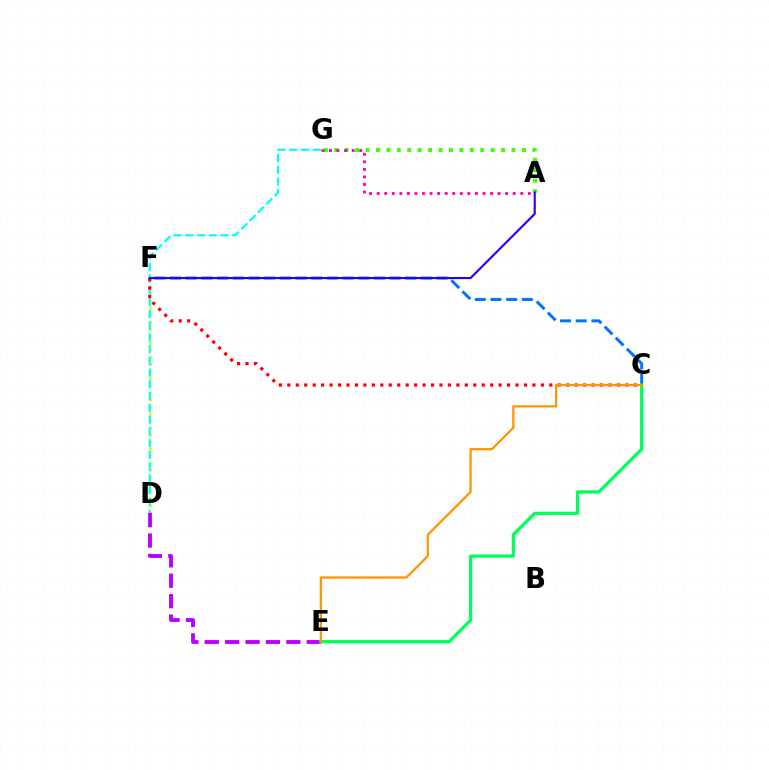{('D', 'F'): [{'color': '#d1ff00', 'line_style': 'dotted', 'thickness': 1.92}], ('D', 'G'): [{'color': '#00fff6', 'line_style': 'dashed', 'thickness': 1.6}], ('C', 'F'): [{'color': '#ff0000', 'line_style': 'dotted', 'thickness': 2.3}, {'color': '#0074ff', 'line_style': 'dashed', 'thickness': 2.13}], ('D', 'E'): [{'color': '#b900ff', 'line_style': 'dashed', 'thickness': 2.77}], ('A', 'G'): [{'color': '#3dff00', 'line_style': 'dotted', 'thickness': 2.83}, {'color': '#ff00ac', 'line_style': 'dotted', 'thickness': 2.05}], ('A', 'F'): [{'color': '#2500ff', 'line_style': 'solid', 'thickness': 1.54}], ('C', 'E'): [{'color': '#00ff5c', 'line_style': 'solid', 'thickness': 2.33}, {'color': '#ff9400', 'line_style': 'solid', 'thickness': 1.61}]}